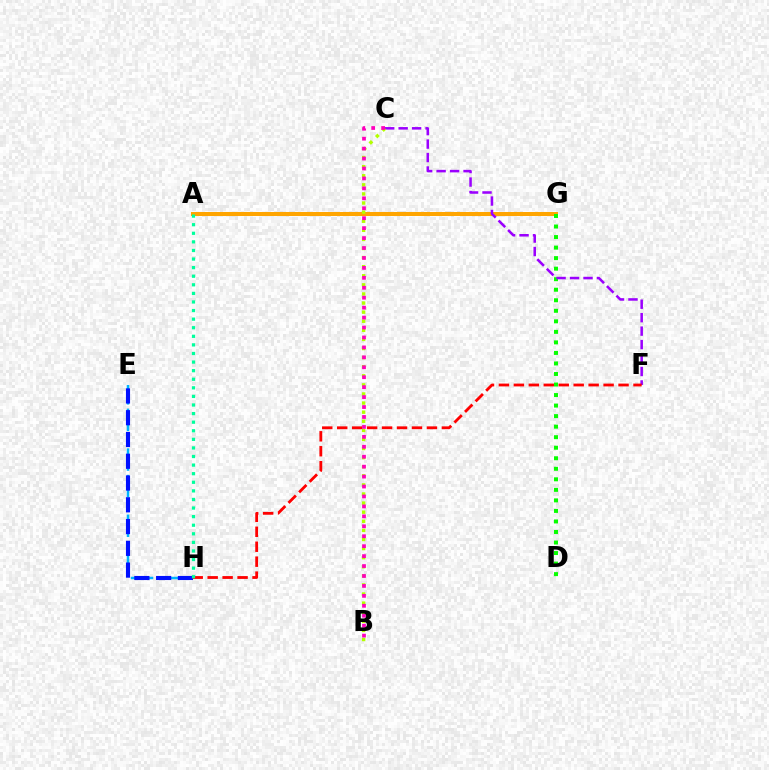{('A', 'G'): [{'color': '#ffa500', 'line_style': 'solid', 'thickness': 2.89}], ('E', 'H'): [{'color': '#00b5ff', 'line_style': 'dashed', 'thickness': 1.8}, {'color': '#0010ff', 'line_style': 'dashed', 'thickness': 2.96}], ('D', 'G'): [{'color': '#08ff00', 'line_style': 'dotted', 'thickness': 2.86}], ('C', 'F'): [{'color': '#9b00ff', 'line_style': 'dashed', 'thickness': 1.83}], ('B', 'C'): [{'color': '#b3ff00', 'line_style': 'dotted', 'thickness': 2.47}, {'color': '#ff00bd', 'line_style': 'dotted', 'thickness': 2.7}], ('F', 'H'): [{'color': '#ff0000', 'line_style': 'dashed', 'thickness': 2.03}], ('A', 'H'): [{'color': '#00ff9d', 'line_style': 'dotted', 'thickness': 2.33}]}